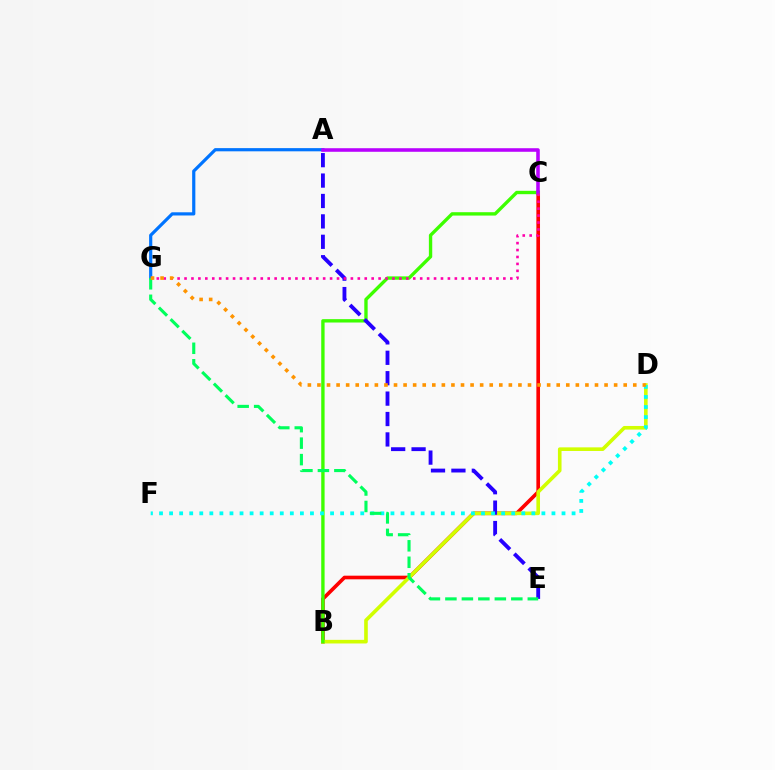{('B', 'C'): [{'color': '#ff0000', 'line_style': 'solid', 'thickness': 2.62}, {'color': '#3dff00', 'line_style': 'solid', 'thickness': 2.42}], ('B', 'D'): [{'color': '#d1ff00', 'line_style': 'solid', 'thickness': 2.6}], ('A', 'G'): [{'color': '#0074ff', 'line_style': 'solid', 'thickness': 2.3}], ('A', 'C'): [{'color': '#b900ff', 'line_style': 'solid', 'thickness': 2.57}], ('A', 'E'): [{'color': '#2500ff', 'line_style': 'dashed', 'thickness': 2.77}], ('D', 'F'): [{'color': '#00fff6', 'line_style': 'dotted', 'thickness': 2.73}], ('E', 'G'): [{'color': '#00ff5c', 'line_style': 'dashed', 'thickness': 2.24}], ('C', 'G'): [{'color': '#ff00ac', 'line_style': 'dotted', 'thickness': 1.88}], ('D', 'G'): [{'color': '#ff9400', 'line_style': 'dotted', 'thickness': 2.6}]}